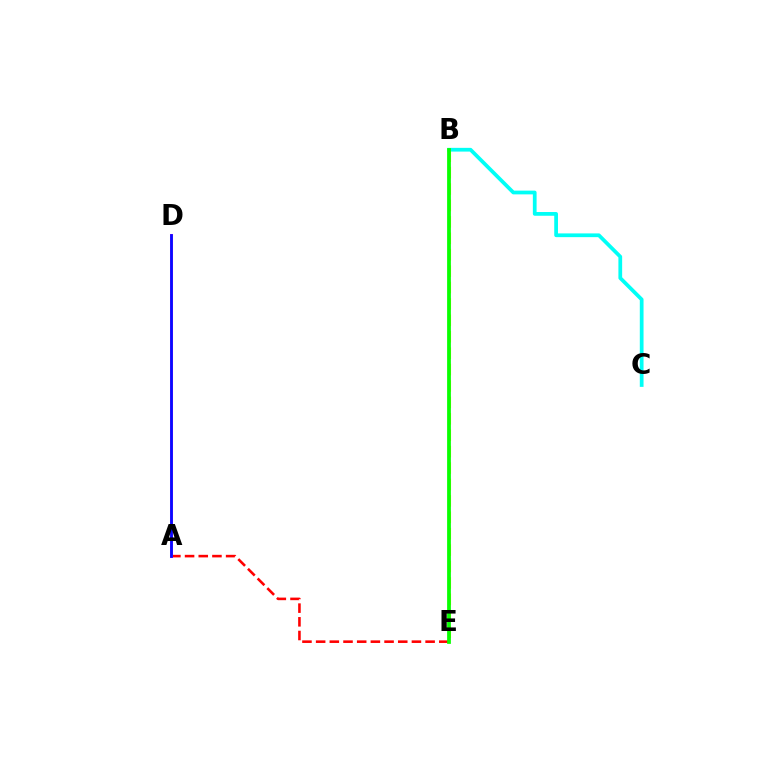{('A', 'E'): [{'color': '#ff0000', 'line_style': 'dashed', 'thickness': 1.86}], ('B', 'E'): [{'color': '#fcf500', 'line_style': 'dashed', 'thickness': 2.23}, {'color': '#08ff00', 'line_style': 'solid', 'thickness': 2.71}], ('B', 'C'): [{'color': '#00fff6', 'line_style': 'solid', 'thickness': 2.69}], ('A', 'D'): [{'color': '#ee00ff', 'line_style': 'solid', 'thickness': 2.17}, {'color': '#0010ff', 'line_style': 'solid', 'thickness': 1.92}]}